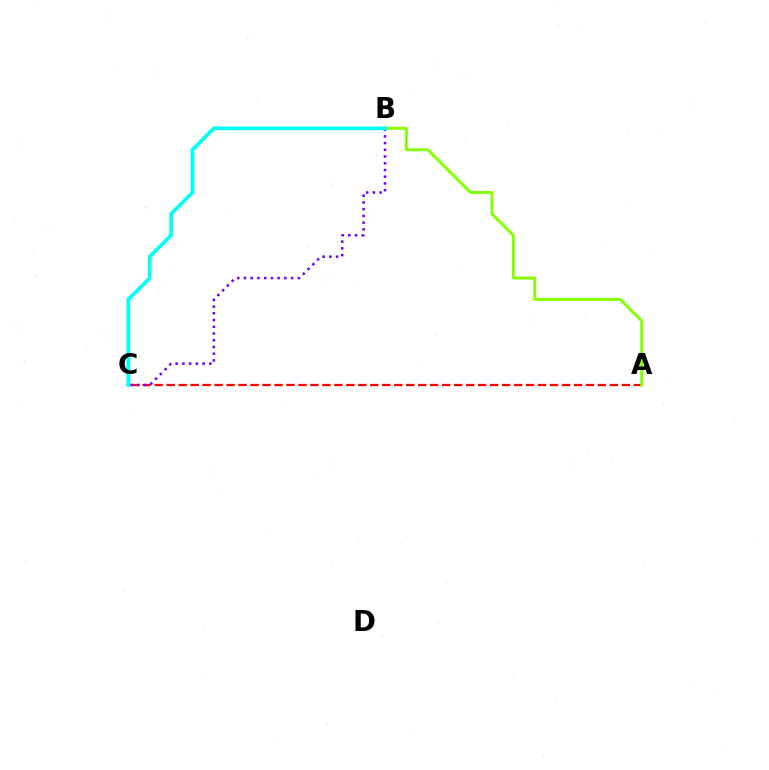{('A', 'C'): [{'color': '#ff0000', 'line_style': 'dashed', 'thickness': 1.63}], ('B', 'C'): [{'color': '#7200ff', 'line_style': 'dotted', 'thickness': 1.83}, {'color': '#00fff6', 'line_style': 'solid', 'thickness': 2.64}], ('A', 'B'): [{'color': '#84ff00', 'line_style': 'solid', 'thickness': 2.11}]}